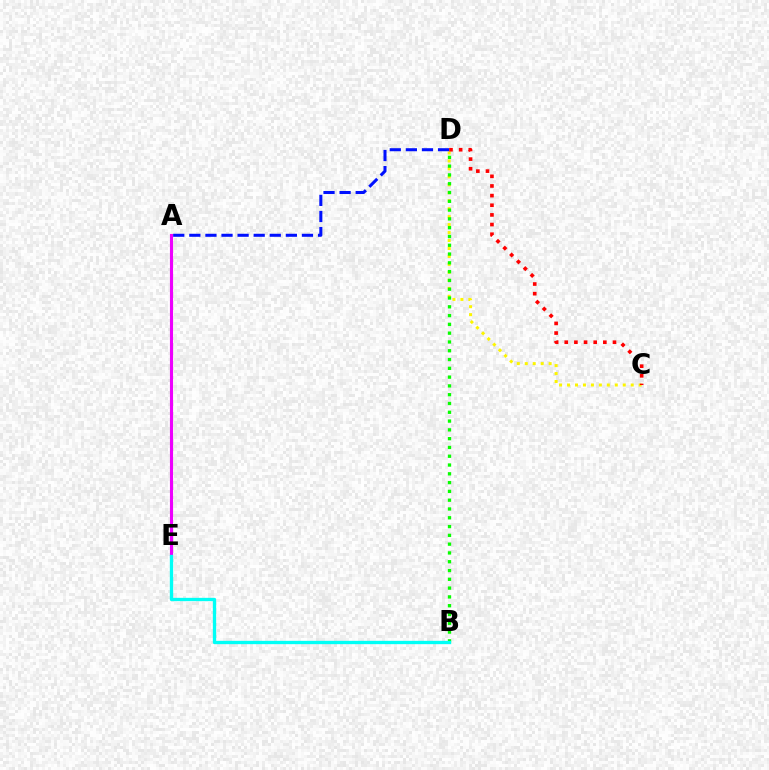{('C', 'D'): [{'color': '#fcf500', 'line_style': 'dotted', 'thickness': 2.16}, {'color': '#ff0000', 'line_style': 'dotted', 'thickness': 2.62}], ('A', 'E'): [{'color': '#ee00ff', 'line_style': 'solid', 'thickness': 2.24}], ('A', 'D'): [{'color': '#0010ff', 'line_style': 'dashed', 'thickness': 2.19}], ('B', 'D'): [{'color': '#08ff00', 'line_style': 'dotted', 'thickness': 2.39}], ('B', 'E'): [{'color': '#00fff6', 'line_style': 'solid', 'thickness': 2.39}]}